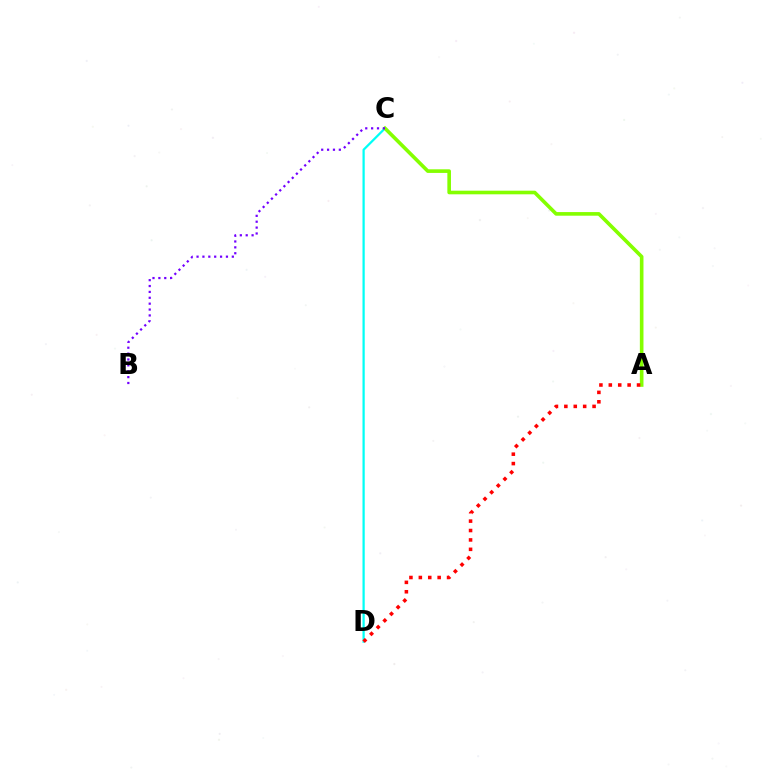{('C', 'D'): [{'color': '#00fff6', 'line_style': 'solid', 'thickness': 1.61}], ('A', 'C'): [{'color': '#84ff00', 'line_style': 'solid', 'thickness': 2.61}], ('A', 'D'): [{'color': '#ff0000', 'line_style': 'dotted', 'thickness': 2.56}], ('B', 'C'): [{'color': '#7200ff', 'line_style': 'dotted', 'thickness': 1.6}]}